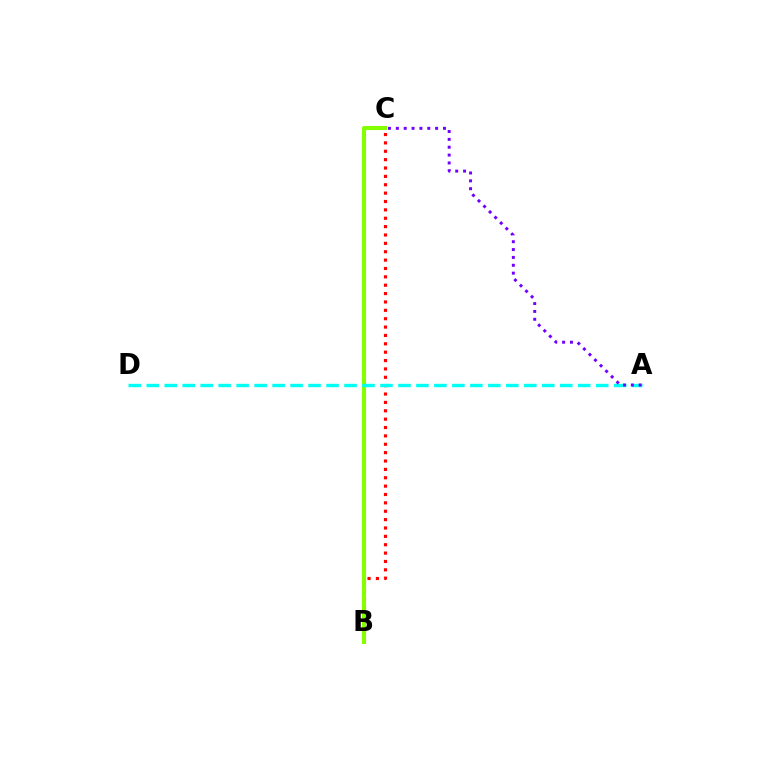{('B', 'C'): [{'color': '#ff0000', 'line_style': 'dotted', 'thickness': 2.27}, {'color': '#84ff00', 'line_style': 'solid', 'thickness': 2.94}], ('A', 'D'): [{'color': '#00fff6', 'line_style': 'dashed', 'thickness': 2.44}], ('A', 'C'): [{'color': '#7200ff', 'line_style': 'dotted', 'thickness': 2.14}]}